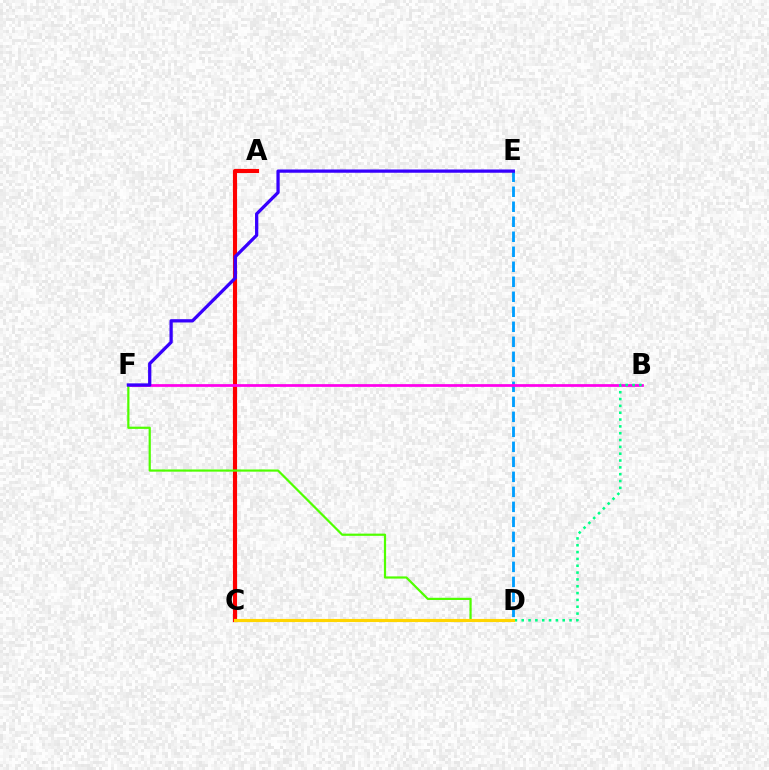{('A', 'C'): [{'color': '#ff0000', 'line_style': 'solid', 'thickness': 2.97}], ('D', 'E'): [{'color': '#009eff', 'line_style': 'dashed', 'thickness': 2.04}], ('B', 'F'): [{'color': '#ff00ed', 'line_style': 'solid', 'thickness': 1.97}], ('B', 'D'): [{'color': '#00ff86', 'line_style': 'dotted', 'thickness': 1.86}], ('D', 'F'): [{'color': '#4fff00', 'line_style': 'solid', 'thickness': 1.59}], ('C', 'D'): [{'color': '#ffd500', 'line_style': 'solid', 'thickness': 2.25}], ('E', 'F'): [{'color': '#3700ff', 'line_style': 'solid', 'thickness': 2.35}]}